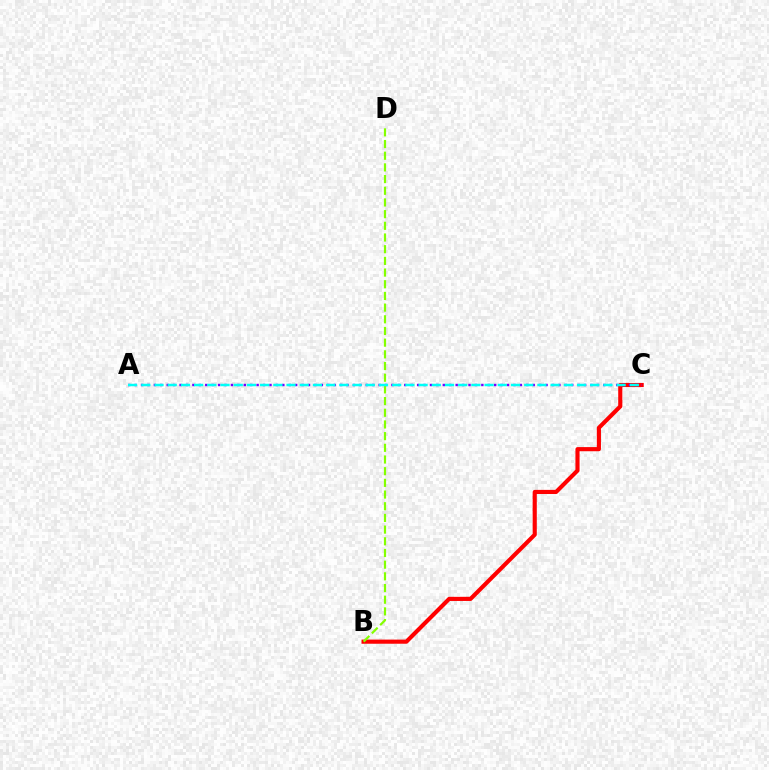{('B', 'C'): [{'color': '#ff0000', 'line_style': 'solid', 'thickness': 2.98}], ('A', 'C'): [{'color': '#7200ff', 'line_style': 'dotted', 'thickness': 1.74}, {'color': '#00fff6', 'line_style': 'dashed', 'thickness': 1.79}], ('B', 'D'): [{'color': '#84ff00', 'line_style': 'dashed', 'thickness': 1.59}]}